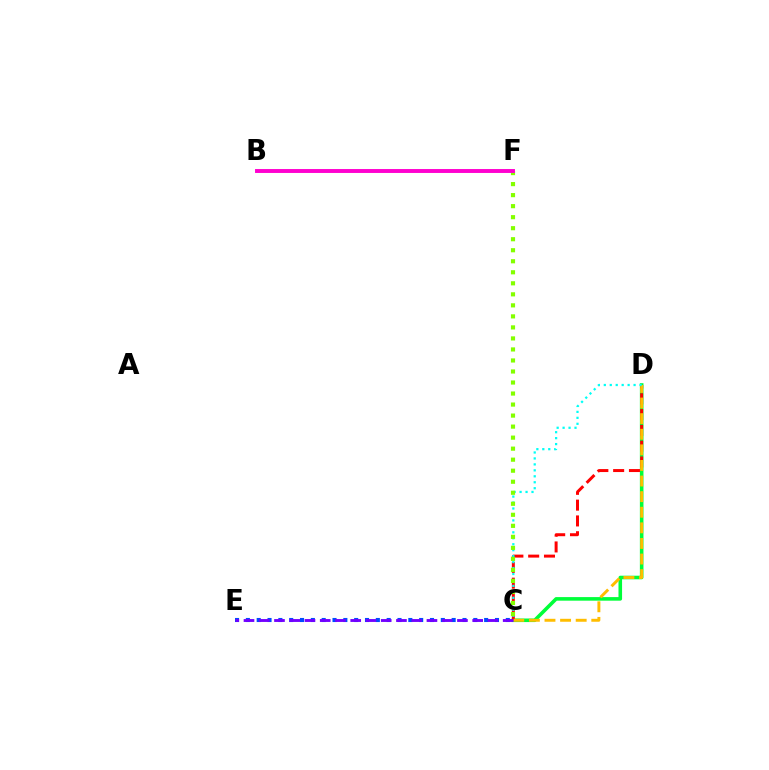{('C', 'D'): [{'color': '#00ff39', 'line_style': 'solid', 'thickness': 2.58}, {'color': '#ff0000', 'line_style': 'dashed', 'thickness': 2.15}, {'color': '#ffbd00', 'line_style': 'dashed', 'thickness': 2.12}, {'color': '#00fff6', 'line_style': 'dotted', 'thickness': 1.62}], ('C', 'E'): [{'color': '#004bff', 'line_style': 'dotted', 'thickness': 2.94}, {'color': '#7200ff', 'line_style': 'dashed', 'thickness': 2.07}], ('C', 'F'): [{'color': '#84ff00', 'line_style': 'dotted', 'thickness': 2.99}], ('B', 'F'): [{'color': '#ff00cf', 'line_style': 'solid', 'thickness': 2.82}]}